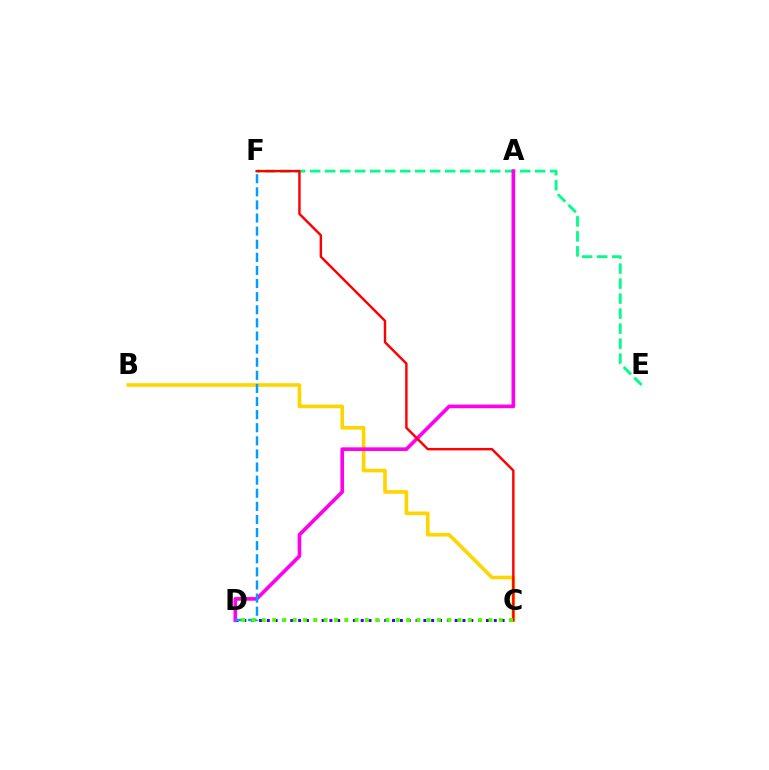{('B', 'C'): [{'color': '#ffd500', 'line_style': 'solid', 'thickness': 2.61}], ('E', 'F'): [{'color': '#00ff86', 'line_style': 'dashed', 'thickness': 2.04}], ('C', 'D'): [{'color': '#3700ff', 'line_style': 'dotted', 'thickness': 2.13}, {'color': '#4fff00', 'line_style': 'dotted', 'thickness': 2.8}], ('A', 'D'): [{'color': '#ff00ed', 'line_style': 'solid', 'thickness': 2.62}], ('D', 'F'): [{'color': '#009eff', 'line_style': 'dashed', 'thickness': 1.78}], ('C', 'F'): [{'color': '#ff0000', 'line_style': 'solid', 'thickness': 1.75}]}